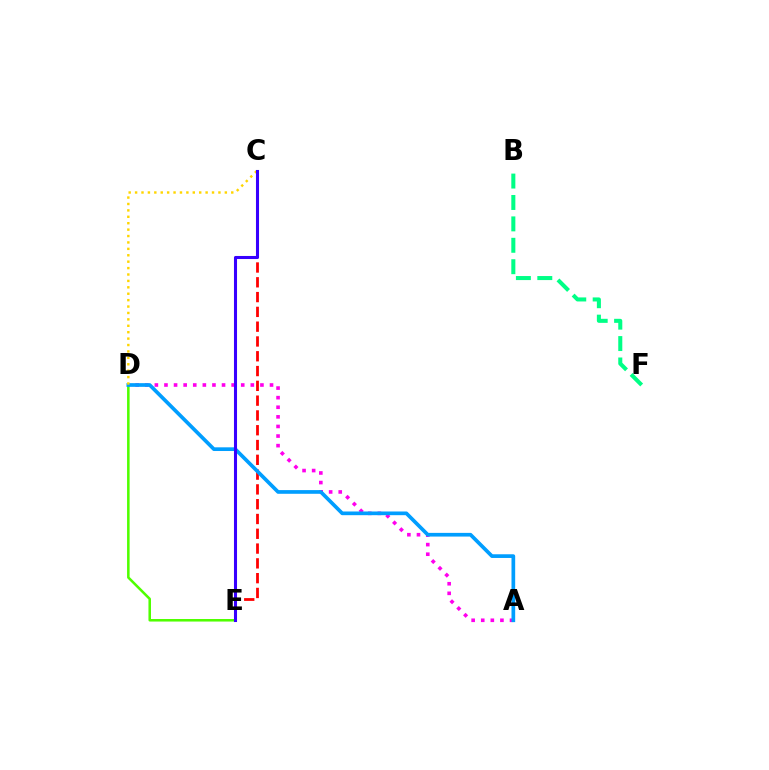{('A', 'D'): [{'color': '#ff00ed', 'line_style': 'dotted', 'thickness': 2.61}, {'color': '#009eff', 'line_style': 'solid', 'thickness': 2.66}], ('B', 'F'): [{'color': '#00ff86', 'line_style': 'dashed', 'thickness': 2.91}], ('C', 'E'): [{'color': '#ff0000', 'line_style': 'dashed', 'thickness': 2.01}, {'color': '#3700ff', 'line_style': 'solid', 'thickness': 2.2}], ('D', 'E'): [{'color': '#4fff00', 'line_style': 'solid', 'thickness': 1.83}], ('C', 'D'): [{'color': '#ffd500', 'line_style': 'dotted', 'thickness': 1.74}]}